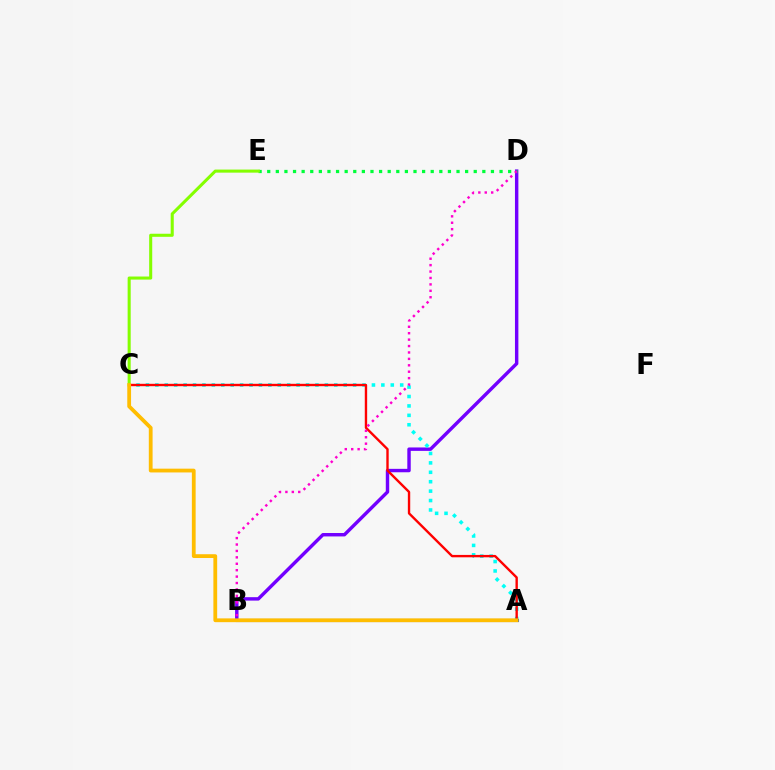{('B', 'D'): [{'color': '#7200ff', 'line_style': 'solid', 'thickness': 2.46}, {'color': '#ff00cf', 'line_style': 'dotted', 'thickness': 1.74}], ('A', 'C'): [{'color': '#00fff6', 'line_style': 'dotted', 'thickness': 2.56}, {'color': '#ff0000', 'line_style': 'solid', 'thickness': 1.71}, {'color': '#ffbd00', 'line_style': 'solid', 'thickness': 2.72}], ('A', 'B'): [{'color': '#004bff', 'line_style': 'solid', 'thickness': 2.21}], ('D', 'E'): [{'color': '#00ff39', 'line_style': 'dotted', 'thickness': 2.34}], ('C', 'E'): [{'color': '#84ff00', 'line_style': 'solid', 'thickness': 2.21}]}